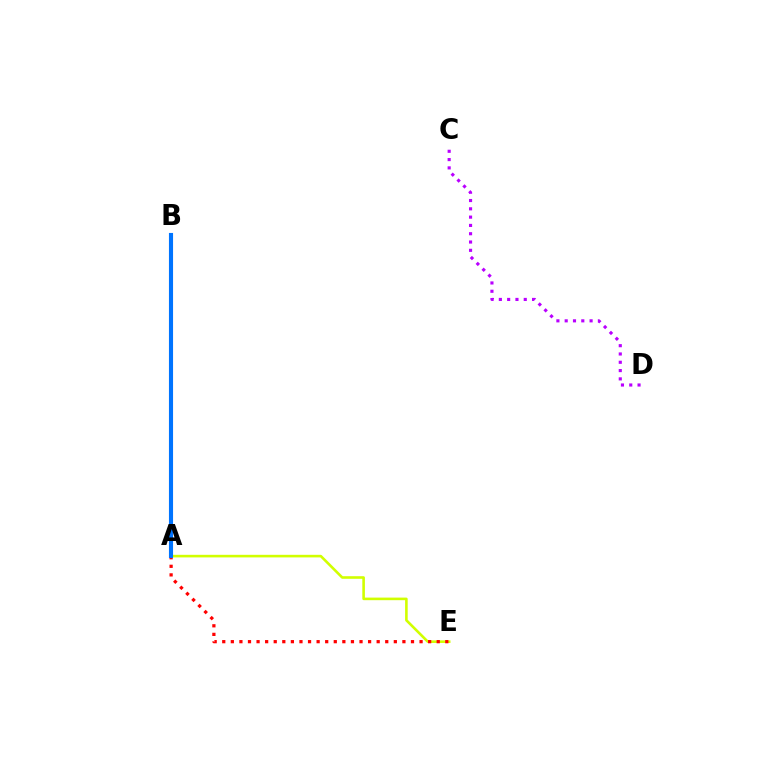{('A', 'E'): [{'color': '#d1ff00', 'line_style': 'solid', 'thickness': 1.87}, {'color': '#ff0000', 'line_style': 'dotted', 'thickness': 2.33}], ('C', 'D'): [{'color': '#b900ff', 'line_style': 'dotted', 'thickness': 2.25}], ('A', 'B'): [{'color': '#00ff5c', 'line_style': 'dashed', 'thickness': 2.01}, {'color': '#0074ff', 'line_style': 'solid', 'thickness': 2.96}]}